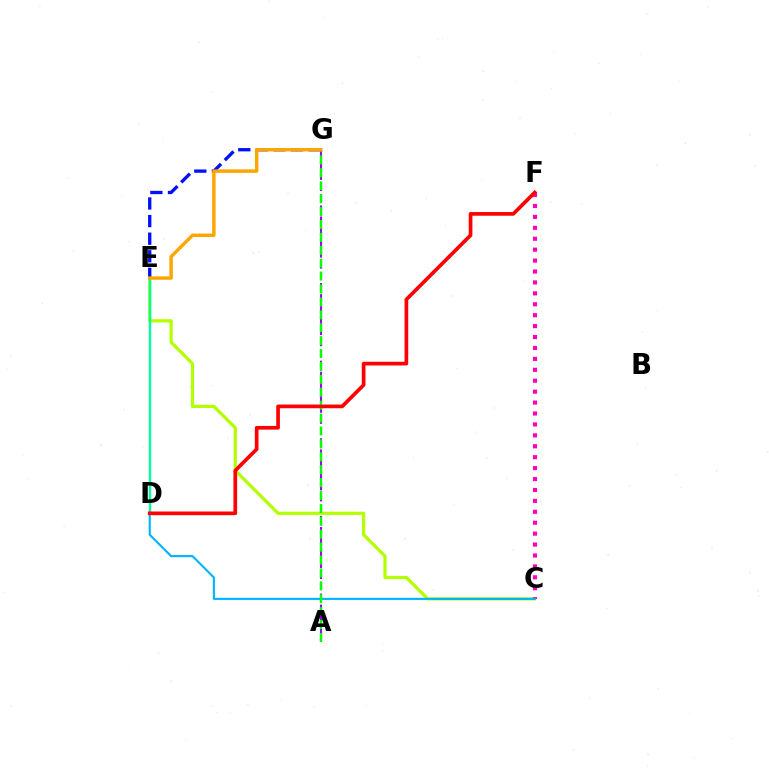{('C', 'E'): [{'color': '#b3ff00', 'line_style': 'solid', 'thickness': 2.32}], ('D', 'E'): [{'color': '#00ff9d', 'line_style': 'solid', 'thickness': 1.71}], ('A', 'G'): [{'color': '#9b00ff', 'line_style': 'dashed', 'thickness': 1.51}, {'color': '#08ff00', 'line_style': 'dashed', 'thickness': 1.75}], ('E', 'G'): [{'color': '#0010ff', 'line_style': 'dashed', 'thickness': 2.39}, {'color': '#ffa500', 'line_style': 'solid', 'thickness': 2.46}], ('C', 'F'): [{'color': '#ff00bd', 'line_style': 'dotted', 'thickness': 2.97}], ('C', 'D'): [{'color': '#00b5ff', 'line_style': 'solid', 'thickness': 1.54}], ('D', 'F'): [{'color': '#ff0000', 'line_style': 'solid', 'thickness': 2.65}]}